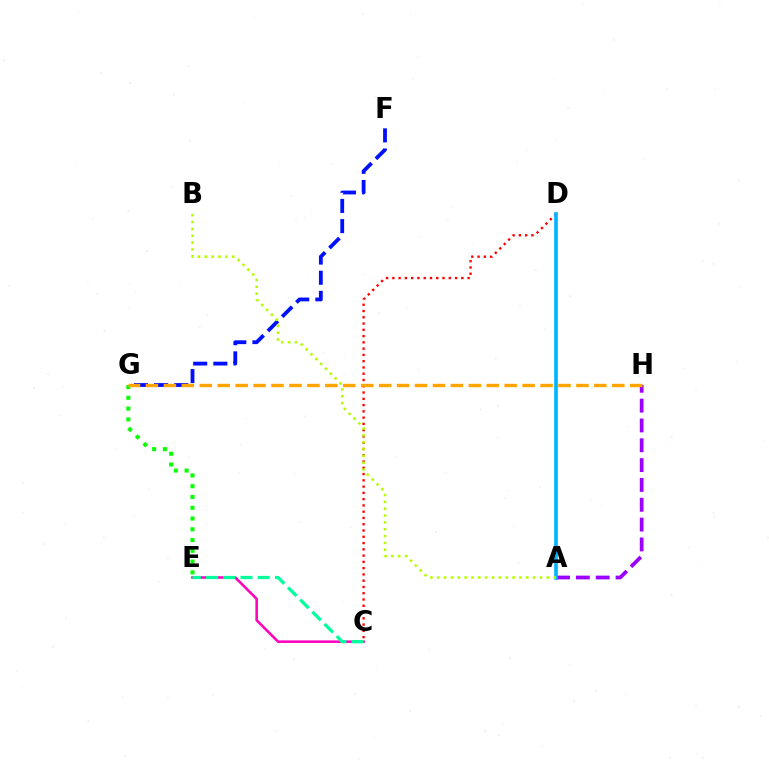{('A', 'H'): [{'color': '#9b00ff', 'line_style': 'dashed', 'thickness': 2.69}], ('C', 'D'): [{'color': '#ff0000', 'line_style': 'dotted', 'thickness': 1.7}], ('E', 'G'): [{'color': '#08ff00', 'line_style': 'dotted', 'thickness': 2.93}], ('C', 'E'): [{'color': '#ff00bd', 'line_style': 'solid', 'thickness': 1.84}, {'color': '#00ff9d', 'line_style': 'dashed', 'thickness': 2.34}], ('A', 'D'): [{'color': '#00b5ff', 'line_style': 'solid', 'thickness': 2.64}], ('F', 'G'): [{'color': '#0010ff', 'line_style': 'dashed', 'thickness': 2.74}], ('A', 'B'): [{'color': '#b3ff00', 'line_style': 'dotted', 'thickness': 1.86}], ('G', 'H'): [{'color': '#ffa500', 'line_style': 'dashed', 'thickness': 2.44}]}